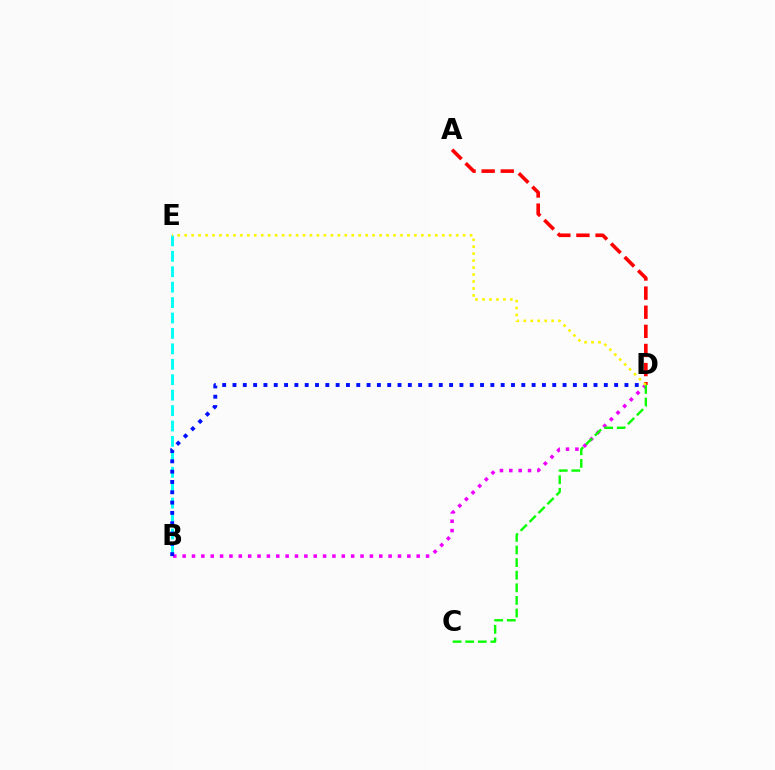{('B', 'D'): [{'color': '#ee00ff', 'line_style': 'dotted', 'thickness': 2.54}, {'color': '#0010ff', 'line_style': 'dotted', 'thickness': 2.8}], ('B', 'E'): [{'color': '#00fff6', 'line_style': 'dashed', 'thickness': 2.1}], ('C', 'D'): [{'color': '#08ff00', 'line_style': 'dashed', 'thickness': 1.71}], ('A', 'D'): [{'color': '#ff0000', 'line_style': 'dashed', 'thickness': 2.6}], ('D', 'E'): [{'color': '#fcf500', 'line_style': 'dotted', 'thickness': 1.89}]}